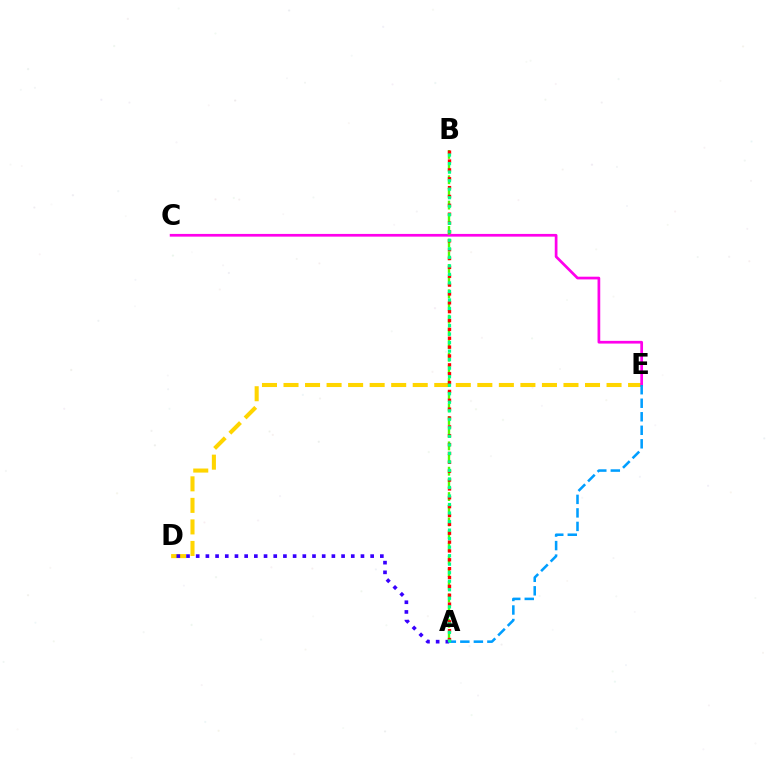{('D', 'E'): [{'color': '#ffd500', 'line_style': 'dashed', 'thickness': 2.93}], ('C', 'E'): [{'color': '#ff00ed', 'line_style': 'solid', 'thickness': 1.95}], ('A', 'E'): [{'color': '#009eff', 'line_style': 'dashed', 'thickness': 1.84}], ('A', 'D'): [{'color': '#3700ff', 'line_style': 'dotted', 'thickness': 2.63}], ('A', 'B'): [{'color': '#4fff00', 'line_style': 'dashed', 'thickness': 1.72}, {'color': '#ff0000', 'line_style': 'dotted', 'thickness': 2.41}, {'color': '#00ff86', 'line_style': 'dotted', 'thickness': 2.32}]}